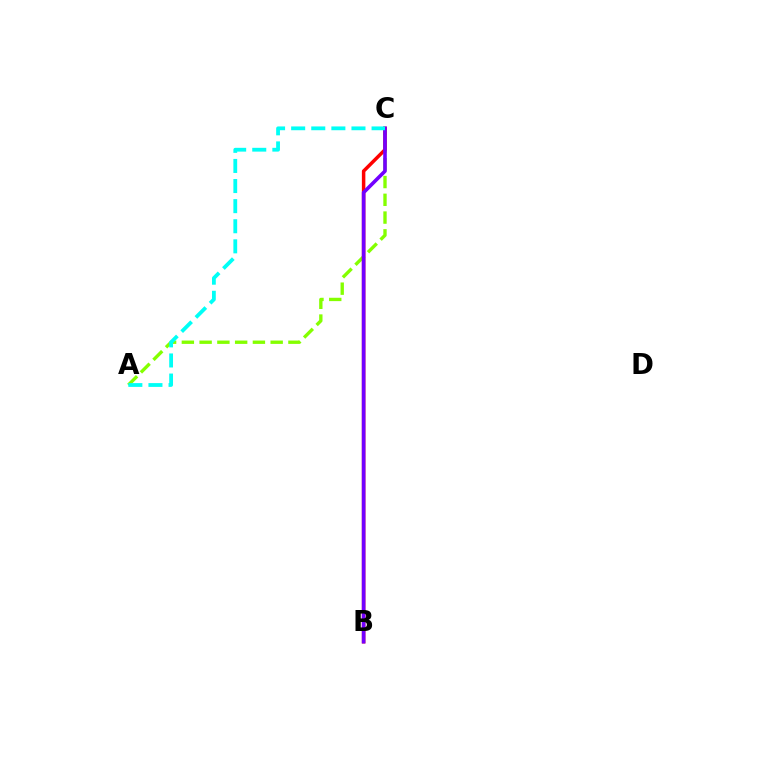{('A', 'C'): [{'color': '#84ff00', 'line_style': 'dashed', 'thickness': 2.41}, {'color': '#00fff6', 'line_style': 'dashed', 'thickness': 2.73}], ('B', 'C'): [{'color': '#ff0000', 'line_style': 'solid', 'thickness': 2.51}, {'color': '#7200ff', 'line_style': 'solid', 'thickness': 2.6}]}